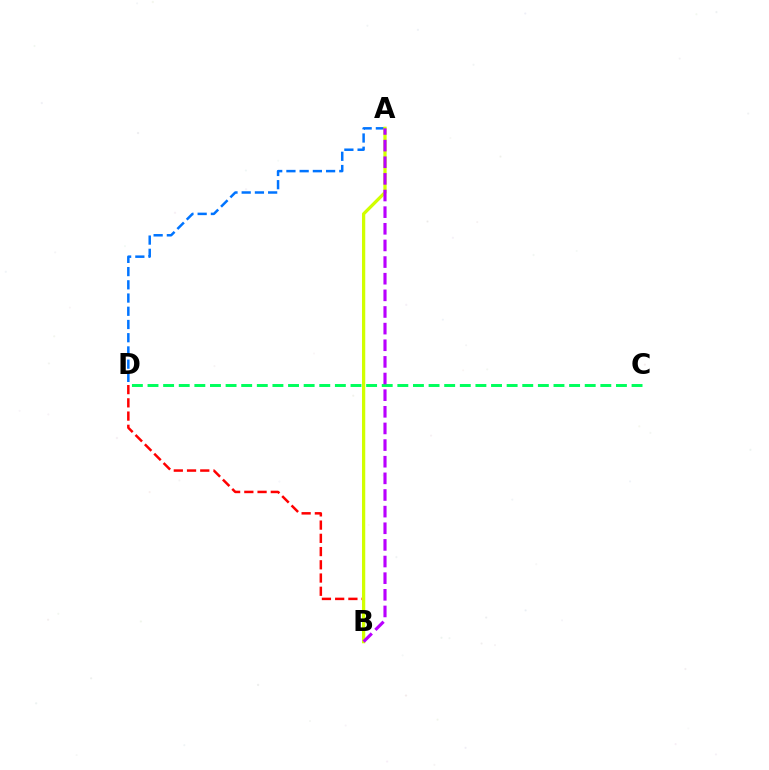{('B', 'D'): [{'color': '#ff0000', 'line_style': 'dashed', 'thickness': 1.8}], ('A', 'D'): [{'color': '#0074ff', 'line_style': 'dashed', 'thickness': 1.8}], ('C', 'D'): [{'color': '#00ff5c', 'line_style': 'dashed', 'thickness': 2.12}], ('A', 'B'): [{'color': '#d1ff00', 'line_style': 'solid', 'thickness': 2.35}, {'color': '#b900ff', 'line_style': 'dashed', 'thickness': 2.26}]}